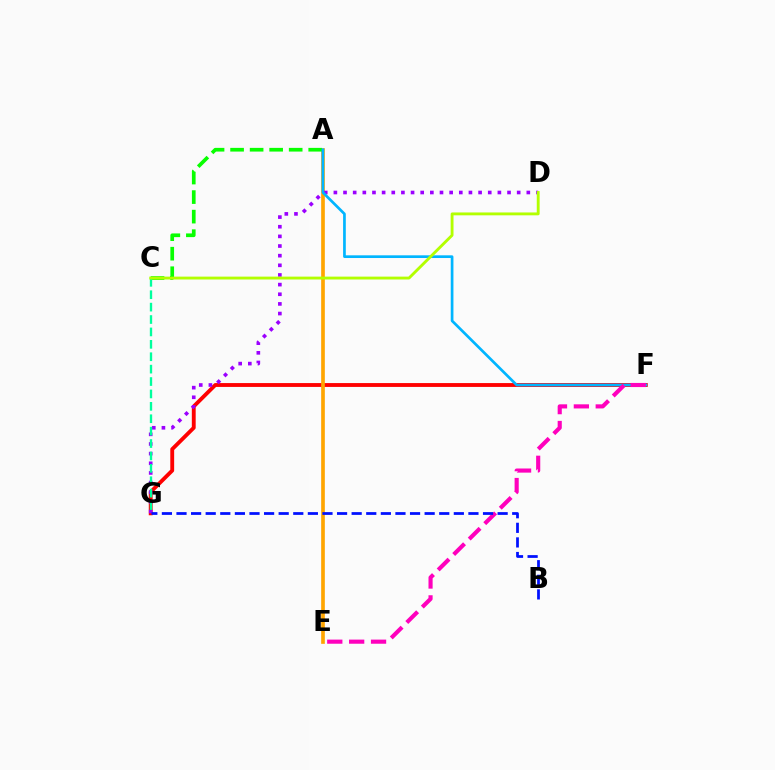{('F', 'G'): [{'color': '#ff0000', 'line_style': 'solid', 'thickness': 2.77}], ('A', 'E'): [{'color': '#ffa500', 'line_style': 'solid', 'thickness': 2.64}], ('A', 'C'): [{'color': '#08ff00', 'line_style': 'dashed', 'thickness': 2.65}], ('D', 'G'): [{'color': '#9b00ff', 'line_style': 'dotted', 'thickness': 2.62}], ('A', 'F'): [{'color': '#00b5ff', 'line_style': 'solid', 'thickness': 1.94}], ('C', 'G'): [{'color': '#00ff9d', 'line_style': 'dashed', 'thickness': 1.68}], ('E', 'F'): [{'color': '#ff00bd', 'line_style': 'dashed', 'thickness': 2.97}], ('B', 'G'): [{'color': '#0010ff', 'line_style': 'dashed', 'thickness': 1.98}], ('C', 'D'): [{'color': '#b3ff00', 'line_style': 'solid', 'thickness': 2.06}]}